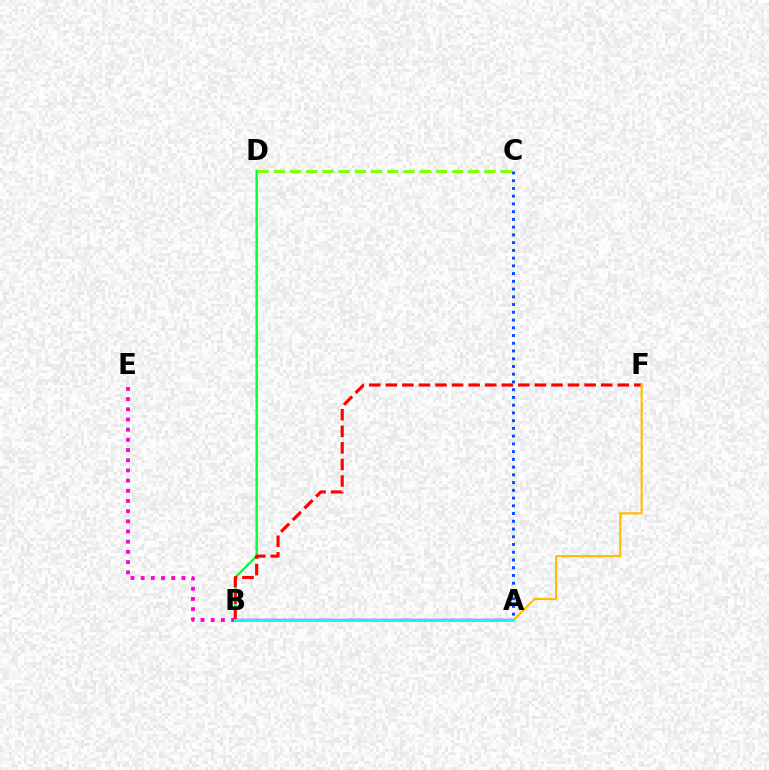{('A', 'C'): [{'color': '#004bff', 'line_style': 'dotted', 'thickness': 2.1}], ('A', 'B'): [{'color': '#7200ff', 'line_style': 'solid', 'thickness': 1.72}, {'color': '#00fff6', 'line_style': 'solid', 'thickness': 2.1}], ('B', 'E'): [{'color': '#ff00cf', 'line_style': 'dotted', 'thickness': 2.77}], ('B', 'D'): [{'color': '#00ff39', 'line_style': 'solid', 'thickness': 1.73}], ('C', 'D'): [{'color': '#84ff00', 'line_style': 'dashed', 'thickness': 2.2}], ('B', 'F'): [{'color': '#ff0000', 'line_style': 'dashed', 'thickness': 2.25}], ('A', 'F'): [{'color': '#ffbd00', 'line_style': 'solid', 'thickness': 1.56}]}